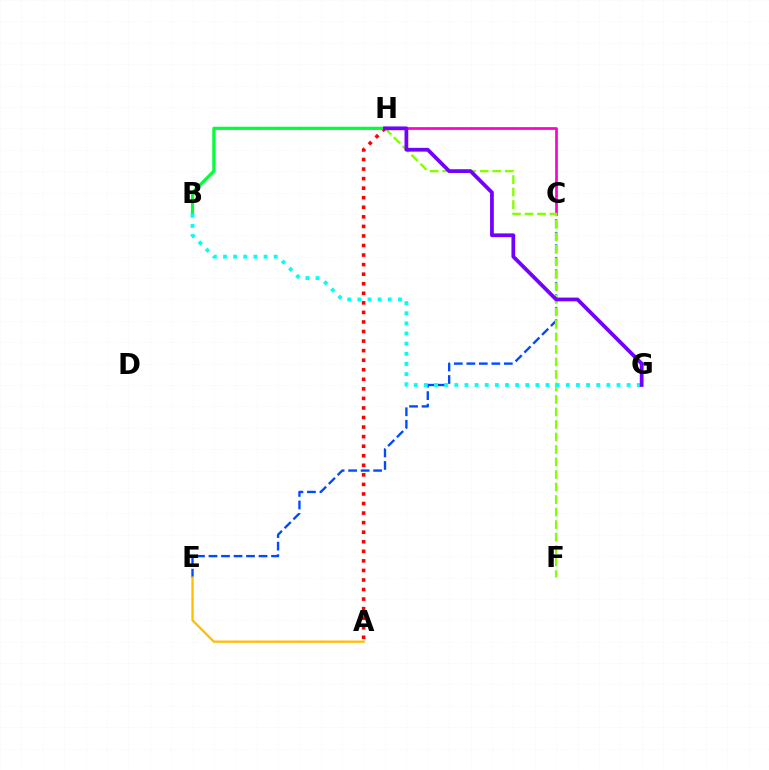{('C', 'E'): [{'color': '#004bff', 'line_style': 'dashed', 'thickness': 1.7}], ('A', 'E'): [{'color': '#ffbd00', 'line_style': 'solid', 'thickness': 1.64}], ('C', 'H'): [{'color': '#ff00cf', 'line_style': 'solid', 'thickness': 1.95}], ('A', 'H'): [{'color': '#ff0000', 'line_style': 'dotted', 'thickness': 2.6}], ('F', 'H'): [{'color': '#84ff00', 'line_style': 'dashed', 'thickness': 1.7}], ('B', 'H'): [{'color': '#00ff39', 'line_style': 'solid', 'thickness': 2.3}], ('B', 'G'): [{'color': '#00fff6', 'line_style': 'dotted', 'thickness': 2.75}], ('G', 'H'): [{'color': '#7200ff', 'line_style': 'solid', 'thickness': 2.71}]}